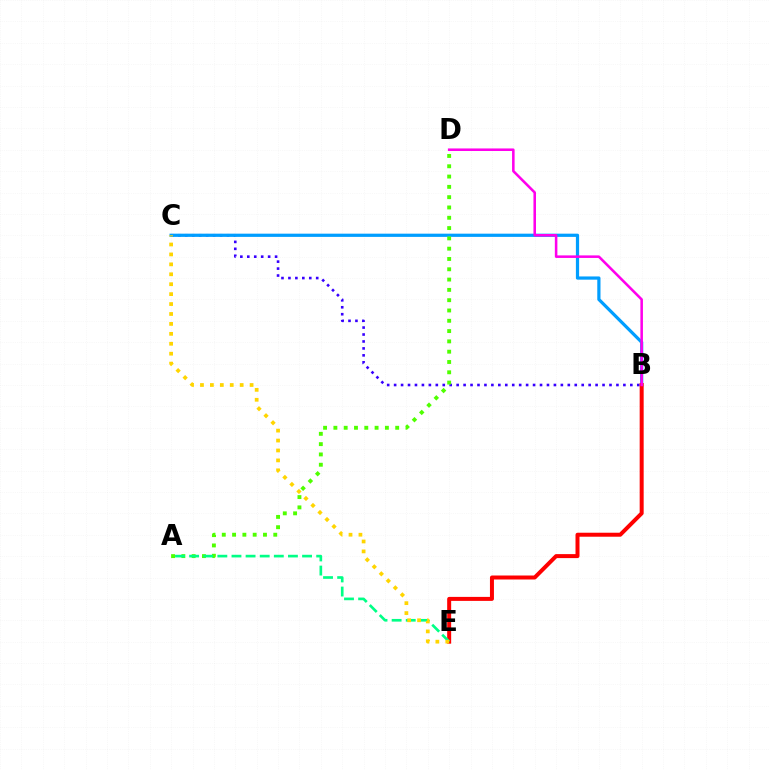{('B', 'C'): [{'color': '#3700ff', 'line_style': 'dotted', 'thickness': 1.89}, {'color': '#009eff', 'line_style': 'solid', 'thickness': 2.32}], ('B', 'E'): [{'color': '#ff0000', 'line_style': 'solid', 'thickness': 2.87}], ('A', 'D'): [{'color': '#4fff00', 'line_style': 'dotted', 'thickness': 2.8}], ('A', 'E'): [{'color': '#00ff86', 'line_style': 'dashed', 'thickness': 1.92}], ('B', 'D'): [{'color': '#ff00ed', 'line_style': 'solid', 'thickness': 1.84}], ('C', 'E'): [{'color': '#ffd500', 'line_style': 'dotted', 'thickness': 2.7}]}